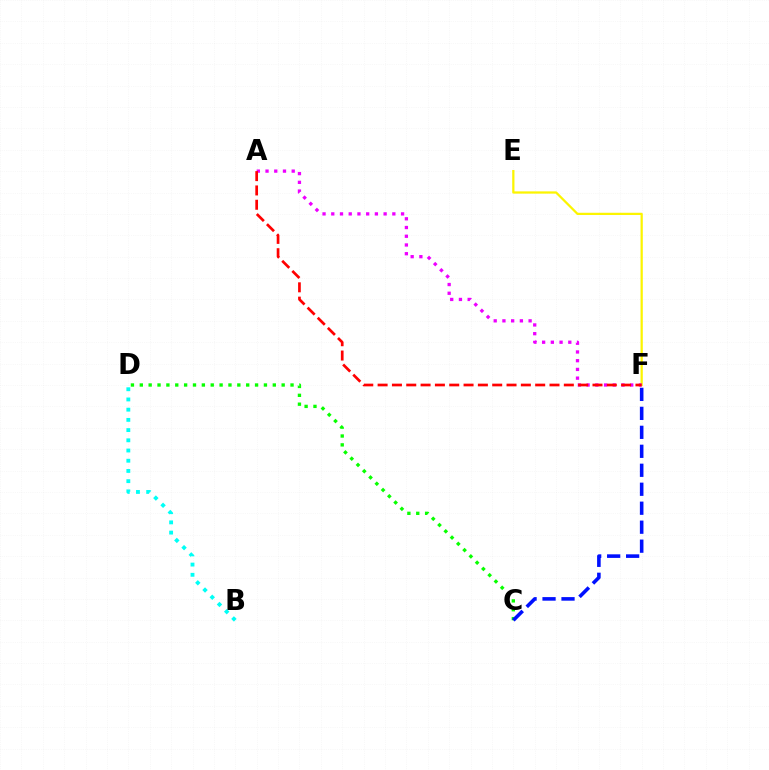{('E', 'F'): [{'color': '#fcf500', 'line_style': 'solid', 'thickness': 1.62}], ('C', 'D'): [{'color': '#08ff00', 'line_style': 'dotted', 'thickness': 2.41}], ('A', 'F'): [{'color': '#ee00ff', 'line_style': 'dotted', 'thickness': 2.37}, {'color': '#ff0000', 'line_style': 'dashed', 'thickness': 1.95}], ('B', 'D'): [{'color': '#00fff6', 'line_style': 'dotted', 'thickness': 2.77}], ('C', 'F'): [{'color': '#0010ff', 'line_style': 'dashed', 'thickness': 2.58}]}